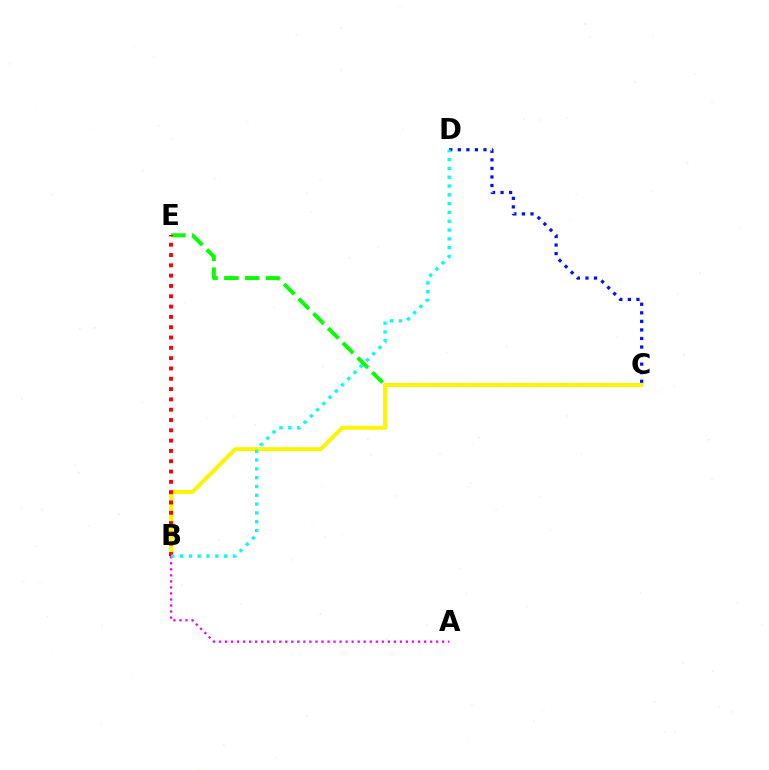{('C', 'E'): [{'color': '#08ff00', 'line_style': 'dashed', 'thickness': 2.83}], ('B', 'C'): [{'color': '#fcf500', 'line_style': 'solid', 'thickness': 2.85}], ('B', 'E'): [{'color': '#ff0000', 'line_style': 'dotted', 'thickness': 2.8}], ('C', 'D'): [{'color': '#0010ff', 'line_style': 'dotted', 'thickness': 2.32}], ('A', 'B'): [{'color': '#ee00ff', 'line_style': 'dotted', 'thickness': 1.64}], ('B', 'D'): [{'color': '#00fff6', 'line_style': 'dotted', 'thickness': 2.39}]}